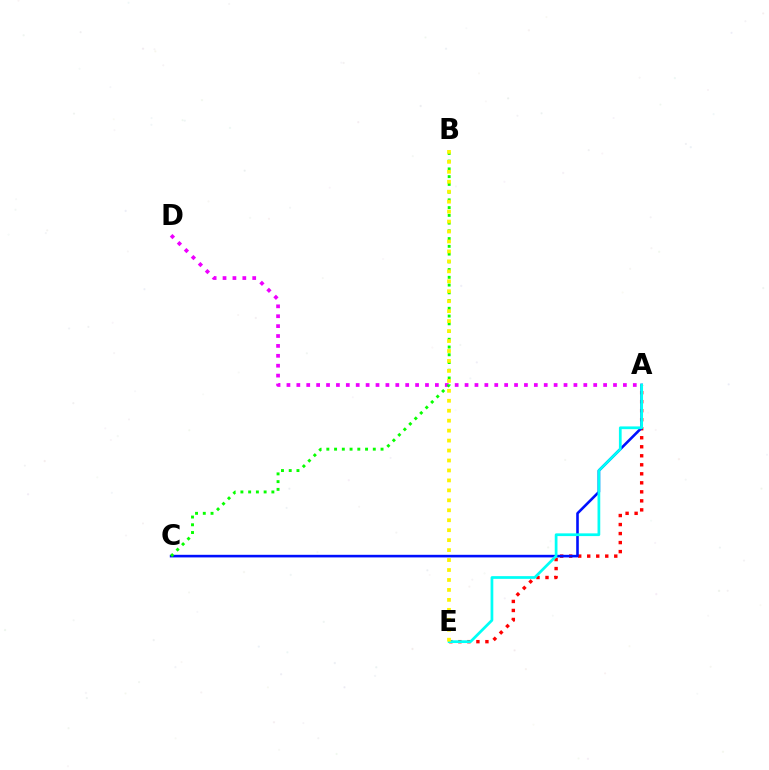{('A', 'E'): [{'color': '#ff0000', 'line_style': 'dotted', 'thickness': 2.45}, {'color': '#00fff6', 'line_style': 'solid', 'thickness': 1.97}], ('A', 'C'): [{'color': '#0010ff', 'line_style': 'solid', 'thickness': 1.88}], ('A', 'D'): [{'color': '#ee00ff', 'line_style': 'dotted', 'thickness': 2.69}], ('B', 'C'): [{'color': '#08ff00', 'line_style': 'dotted', 'thickness': 2.1}], ('B', 'E'): [{'color': '#fcf500', 'line_style': 'dotted', 'thickness': 2.7}]}